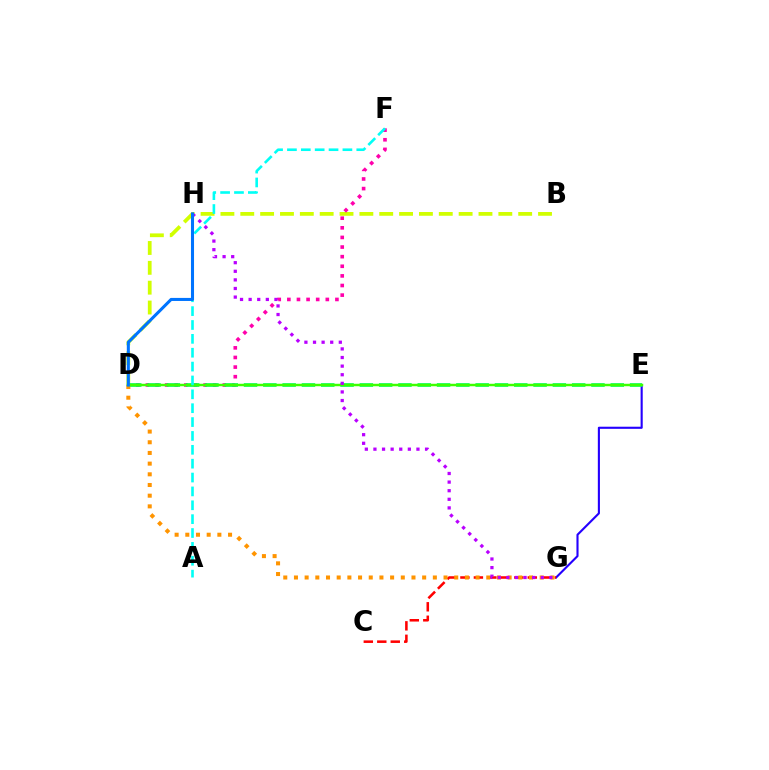{('E', 'G'): [{'color': '#2500ff', 'line_style': 'solid', 'thickness': 1.52}], ('B', 'D'): [{'color': '#d1ff00', 'line_style': 'dashed', 'thickness': 2.7}], ('D', 'F'): [{'color': '#ff00ac', 'line_style': 'dotted', 'thickness': 2.61}], ('C', 'G'): [{'color': '#ff0000', 'line_style': 'dashed', 'thickness': 1.83}], ('D', 'E'): [{'color': '#00ff5c', 'line_style': 'dashed', 'thickness': 2.62}, {'color': '#3dff00', 'line_style': 'solid', 'thickness': 1.77}], ('D', 'G'): [{'color': '#ff9400', 'line_style': 'dotted', 'thickness': 2.9}], ('G', 'H'): [{'color': '#b900ff', 'line_style': 'dotted', 'thickness': 2.34}], ('A', 'F'): [{'color': '#00fff6', 'line_style': 'dashed', 'thickness': 1.88}], ('D', 'H'): [{'color': '#0074ff', 'line_style': 'solid', 'thickness': 2.2}]}